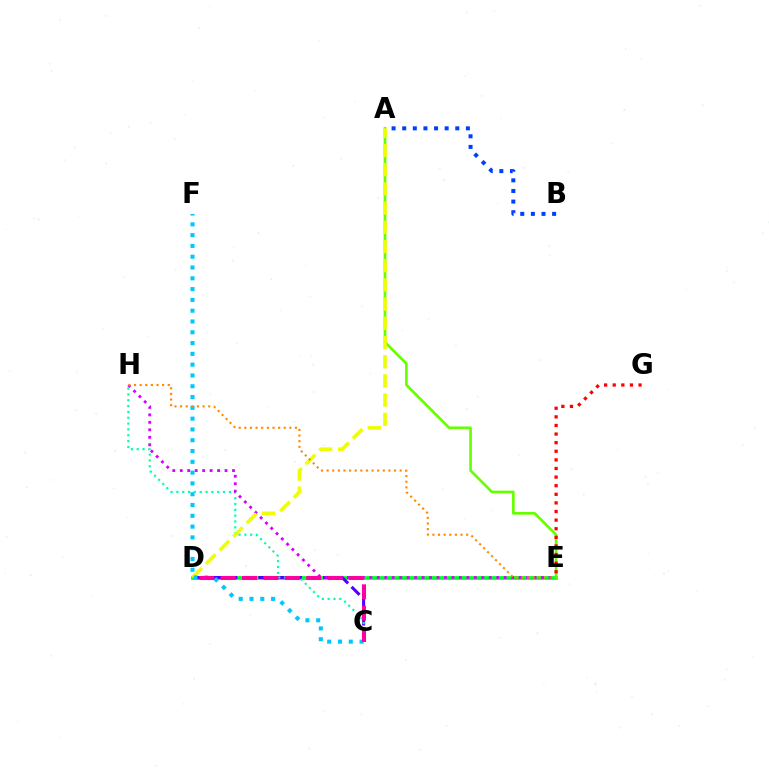{('D', 'E'): [{'color': '#00ff27', 'line_style': 'solid', 'thickness': 2.71}], ('A', 'E'): [{'color': '#66ff00', 'line_style': 'solid', 'thickness': 1.91}], ('C', 'D'): [{'color': '#4f00ff', 'line_style': 'dashed', 'thickness': 2.2}, {'color': '#ff00a0', 'line_style': 'dashed', 'thickness': 2.9}], ('E', 'G'): [{'color': '#ff0000', 'line_style': 'dotted', 'thickness': 2.34}], ('C', 'H'): [{'color': '#00ffaf', 'line_style': 'dotted', 'thickness': 1.58}], ('E', 'H'): [{'color': '#d600ff', 'line_style': 'dotted', 'thickness': 2.03}, {'color': '#ff8800', 'line_style': 'dotted', 'thickness': 1.53}], ('A', 'D'): [{'color': '#eeff00', 'line_style': 'dashed', 'thickness': 2.61}], ('A', 'B'): [{'color': '#003fff', 'line_style': 'dotted', 'thickness': 2.88}], ('C', 'F'): [{'color': '#00c7ff', 'line_style': 'dotted', 'thickness': 2.93}]}